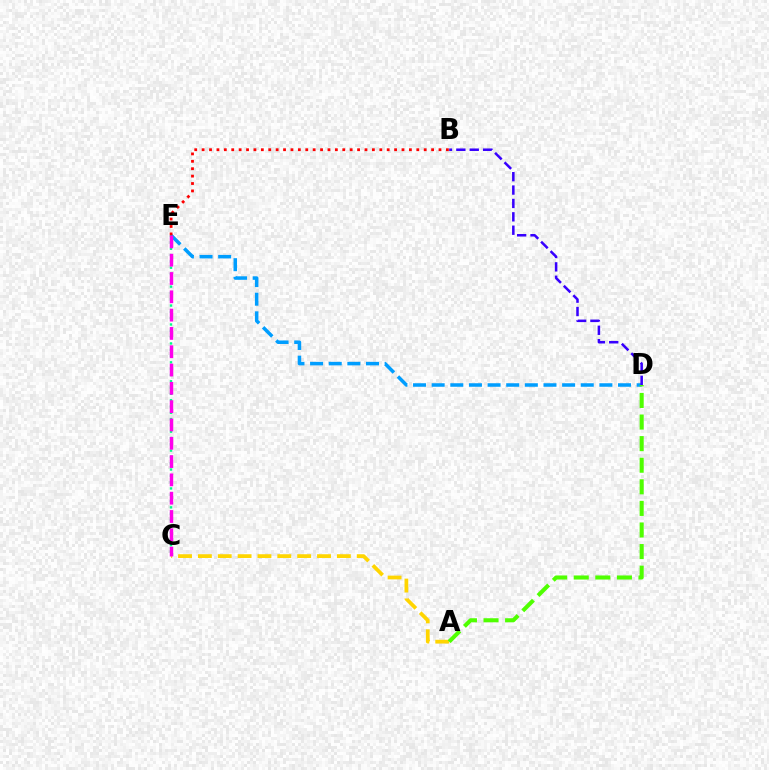{('C', 'E'): [{'color': '#00ff86', 'line_style': 'dotted', 'thickness': 1.71}, {'color': '#ff00ed', 'line_style': 'dashed', 'thickness': 2.49}], ('D', 'E'): [{'color': '#009eff', 'line_style': 'dashed', 'thickness': 2.53}], ('A', 'C'): [{'color': '#ffd500', 'line_style': 'dashed', 'thickness': 2.7}], ('A', 'D'): [{'color': '#4fff00', 'line_style': 'dashed', 'thickness': 2.93}], ('B', 'E'): [{'color': '#ff0000', 'line_style': 'dotted', 'thickness': 2.01}], ('B', 'D'): [{'color': '#3700ff', 'line_style': 'dashed', 'thickness': 1.82}]}